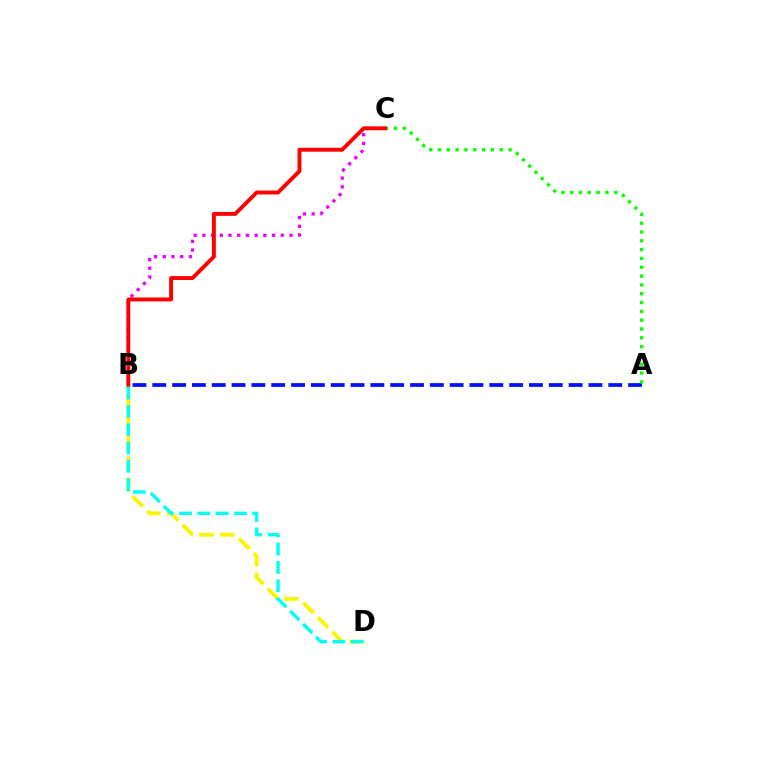{('B', 'C'): [{'color': '#ee00ff', 'line_style': 'dotted', 'thickness': 2.37}, {'color': '#ff0000', 'line_style': 'solid', 'thickness': 2.81}], ('B', 'D'): [{'color': '#fcf500', 'line_style': 'dashed', 'thickness': 2.81}, {'color': '#00fff6', 'line_style': 'dashed', 'thickness': 2.49}], ('A', 'B'): [{'color': '#0010ff', 'line_style': 'dashed', 'thickness': 2.69}], ('A', 'C'): [{'color': '#08ff00', 'line_style': 'dotted', 'thickness': 2.4}]}